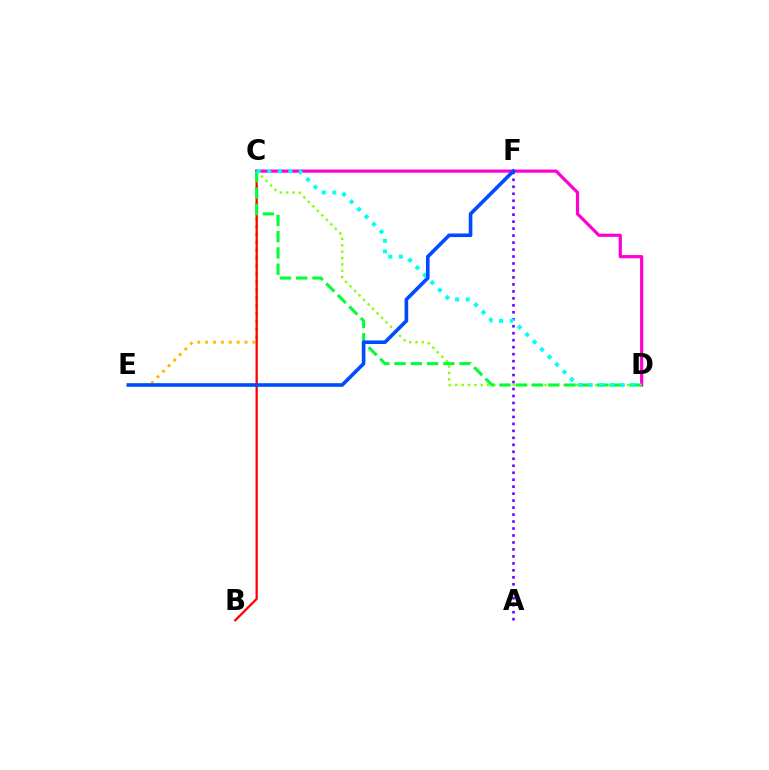{('C', 'E'): [{'color': '#ffbd00', 'line_style': 'dotted', 'thickness': 2.14}], ('B', 'C'): [{'color': '#ff0000', 'line_style': 'solid', 'thickness': 1.64}], ('C', 'D'): [{'color': '#ff00cf', 'line_style': 'solid', 'thickness': 2.3}, {'color': '#84ff00', 'line_style': 'dotted', 'thickness': 1.73}, {'color': '#00ff39', 'line_style': 'dashed', 'thickness': 2.21}, {'color': '#00fff6', 'line_style': 'dotted', 'thickness': 2.87}], ('A', 'F'): [{'color': '#7200ff', 'line_style': 'dotted', 'thickness': 1.89}], ('E', 'F'): [{'color': '#004bff', 'line_style': 'solid', 'thickness': 2.6}]}